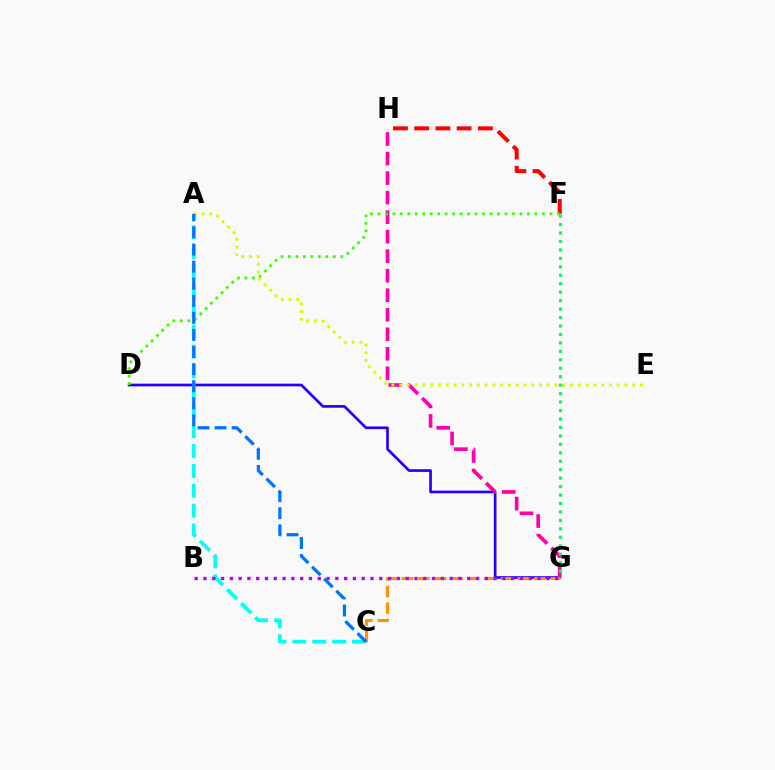{('D', 'G'): [{'color': '#2500ff', 'line_style': 'solid', 'thickness': 1.94}], ('G', 'H'): [{'color': '#ff00ac', 'line_style': 'dashed', 'thickness': 2.65}], ('A', 'E'): [{'color': '#d1ff00', 'line_style': 'dotted', 'thickness': 2.11}], ('F', 'H'): [{'color': '#ff0000', 'line_style': 'dashed', 'thickness': 2.88}], ('C', 'G'): [{'color': '#ff9400', 'line_style': 'dashed', 'thickness': 2.25}], ('D', 'F'): [{'color': '#3dff00', 'line_style': 'dotted', 'thickness': 2.03}], ('A', 'C'): [{'color': '#00fff6', 'line_style': 'dashed', 'thickness': 2.7}, {'color': '#0074ff', 'line_style': 'dashed', 'thickness': 2.32}], ('B', 'G'): [{'color': '#b900ff', 'line_style': 'dotted', 'thickness': 2.39}], ('F', 'G'): [{'color': '#00ff5c', 'line_style': 'dotted', 'thickness': 2.3}]}